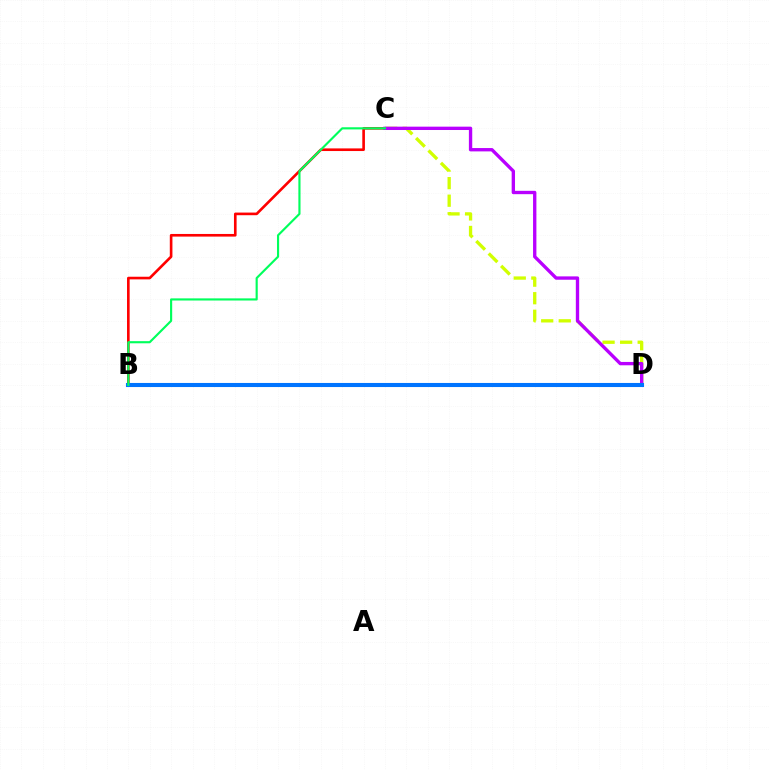{('C', 'D'): [{'color': '#d1ff00', 'line_style': 'dashed', 'thickness': 2.39}, {'color': '#b900ff', 'line_style': 'solid', 'thickness': 2.41}], ('B', 'C'): [{'color': '#ff0000', 'line_style': 'solid', 'thickness': 1.9}, {'color': '#00ff5c', 'line_style': 'solid', 'thickness': 1.54}], ('B', 'D'): [{'color': '#0074ff', 'line_style': 'solid', 'thickness': 2.94}]}